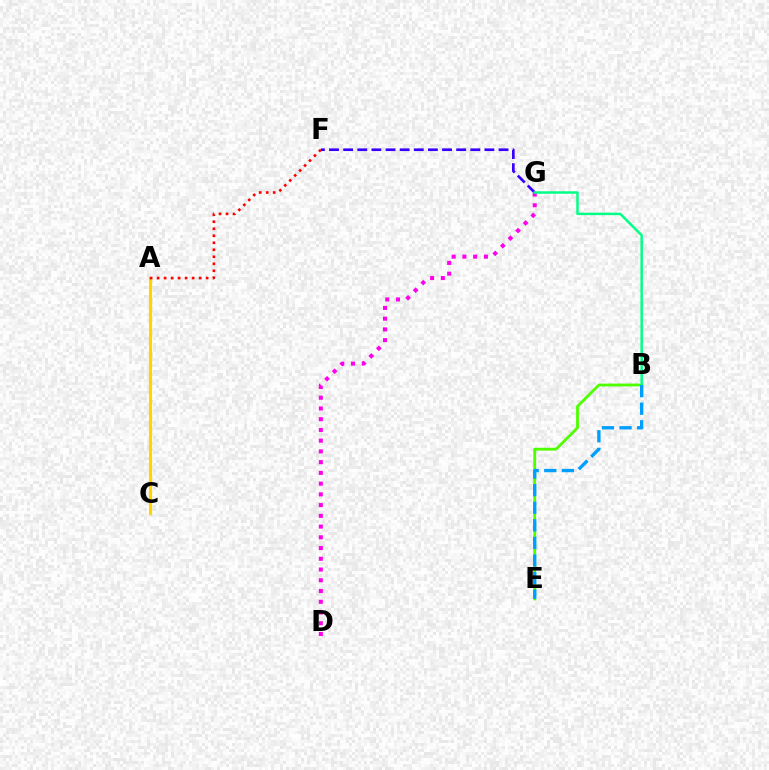{('F', 'G'): [{'color': '#3700ff', 'line_style': 'dashed', 'thickness': 1.92}], ('D', 'G'): [{'color': '#ff00ed', 'line_style': 'dotted', 'thickness': 2.92}], ('B', 'E'): [{'color': '#4fff00', 'line_style': 'solid', 'thickness': 2.03}, {'color': '#009eff', 'line_style': 'dashed', 'thickness': 2.39}], ('B', 'G'): [{'color': '#00ff86', 'line_style': 'solid', 'thickness': 1.78}], ('A', 'C'): [{'color': '#ffd500', 'line_style': 'solid', 'thickness': 2.27}], ('A', 'F'): [{'color': '#ff0000', 'line_style': 'dotted', 'thickness': 1.9}]}